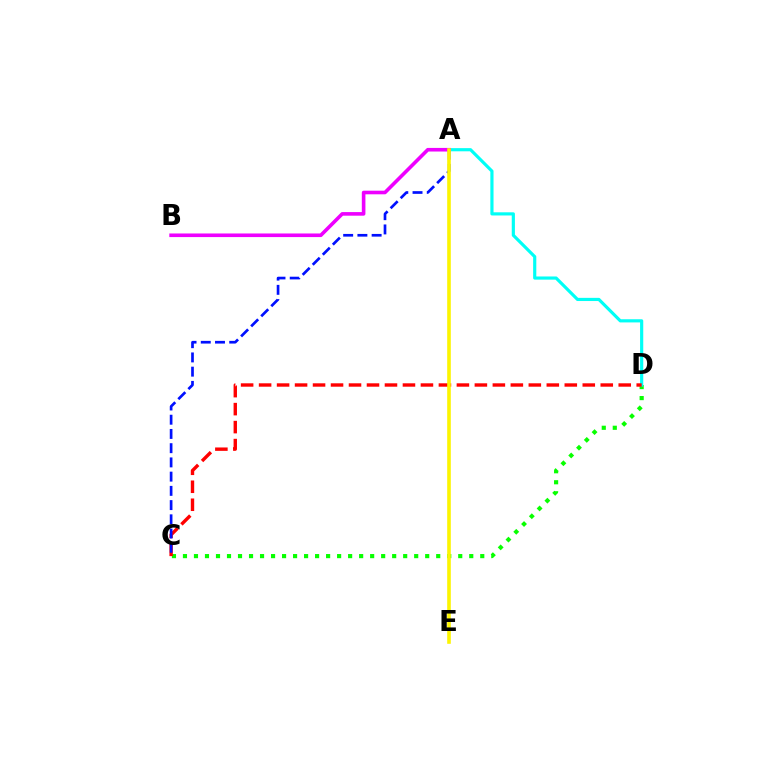{('C', 'D'): [{'color': '#08ff00', 'line_style': 'dotted', 'thickness': 2.99}, {'color': '#ff0000', 'line_style': 'dashed', 'thickness': 2.44}], ('A', 'D'): [{'color': '#00fff6', 'line_style': 'solid', 'thickness': 2.28}], ('A', 'C'): [{'color': '#0010ff', 'line_style': 'dashed', 'thickness': 1.93}], ('A', 'B'): [{'color': '#ee00ff', 'line_style': 'solid', 'thickness': 2.6}], ('A', 'E'): [{'color': '#fcf500', 'line_style': 'solid', 'thickness': 2.6}]}